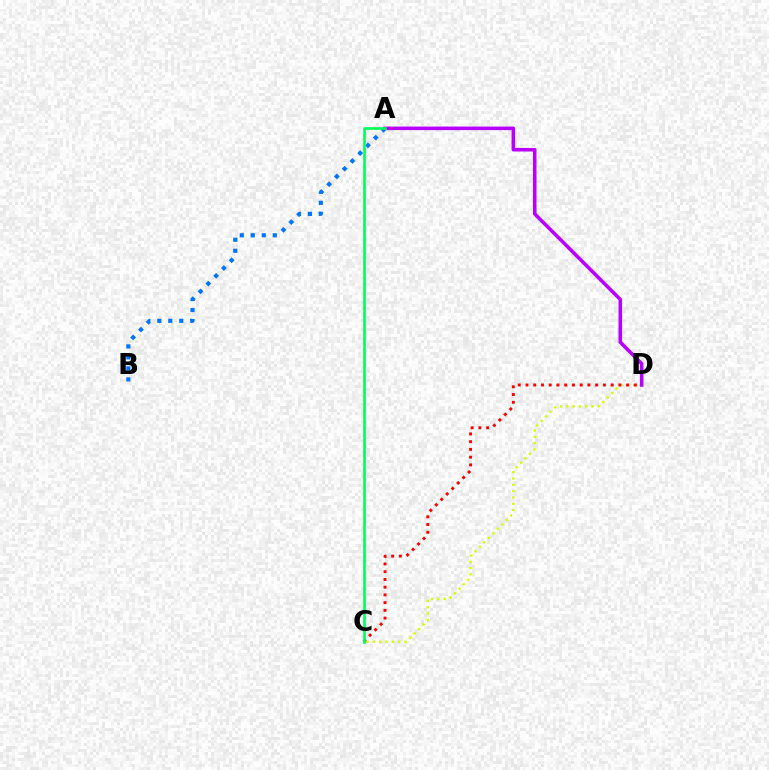{('A', 'B'): [{'color': '#0074ff', 'line_style': 'dotted', 'thickness': 2.99}], ('C', 'D'): [{'color': '#d1ff00', 'line_style': 'dotted', 'thickness': 1.72}, {'color': '#ff0000', 'line_style': 'dotted', 'thickness': 2.1}], ('A', 'D'): [{'color': '#b900ff', 'line_style': 'solid', 'thickness': 2.56}], ('A', 'C'): [{'color': '#00ff5c', 'line_style': 'solid', 'thickness': 1.92}]}